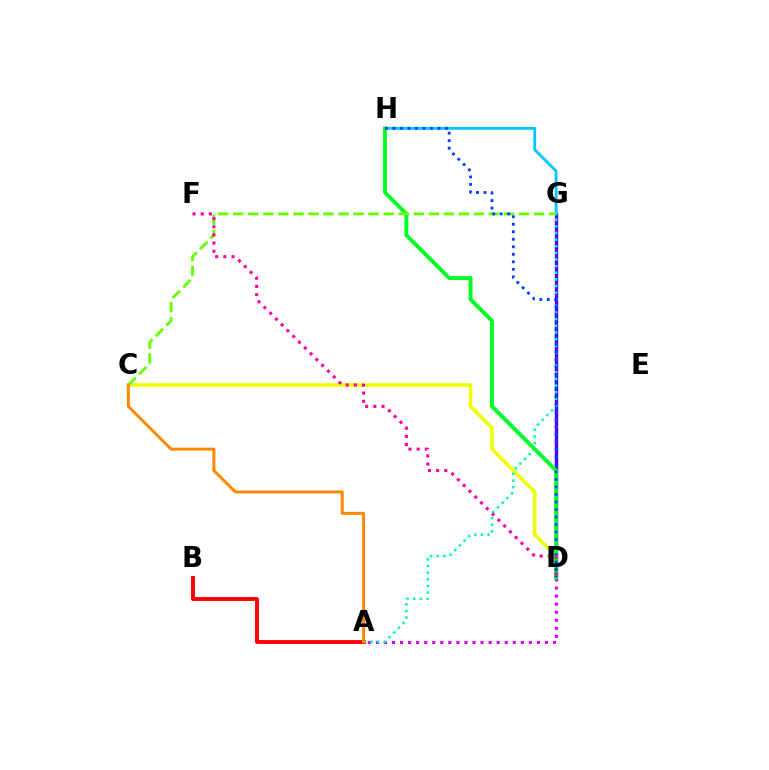{('C', 'D'): [{'color': '#eeff00', 'line_style': 'solid', 'thickness': 2.57}], ('D', 'G'): [{'color': '#4f00ff', 'line_style': 'solid', 'thickness': 2.46}], ('A', 'D'): [{'color': '#d600ff', 'line_style': 'dotted', 'thickness': 2.19}], ('G', 'H'): [{'color': '#00c7ff', 'line_style': 'solid', 'thickness': 2.04}], ('A', 'B'): [{'color': '#ff0000', 'line_style': 'solid', 'thickness': 2.79}], ('A', 'G'): [{'color': '#00ffaf', 'line_style': 'dotted', 'thickness': 1.8}], ('D', 'H'): [{'color': '#00ff27', 'line_style': 'solid', 'thickness': 2.8}, {'color': '#003fff', 'line_style': 'dotted', 'thickness': 2.04}], ('C', 'G'): [{'color': '#66ff00', 'line_style': 'dashed', 'thickness': 2.04}], ('D', 'F'): [{'color': '#ff00a0', 'line_style': 'dotted', 'thickness': 2.22}], ('A', 'C'): [{'color': '#ff8800', 'line_style': 'solid', 'thickness': 2.16}]}